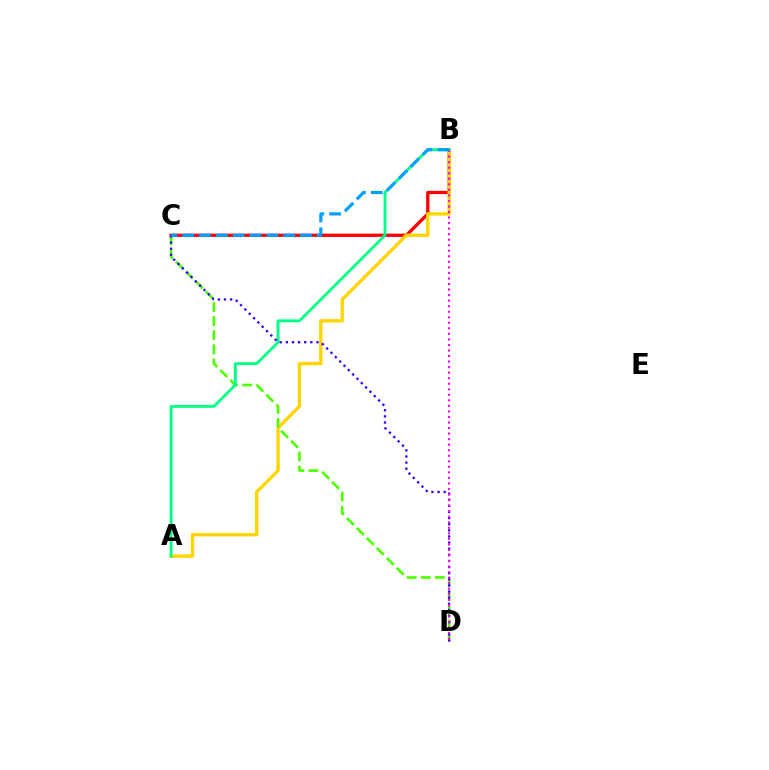{('B', 'C'): [{'color': '#ff0000', 'line_style': 'solid', 'thickness': 2.35}, {'color': '#009eff', 'line_style': 'dashed', 'thickness': 2.29}], ('A', 'B'): [{'color': '#ffd500', 'line_style': 'solid', 'thickness': 2.43}, {'color': '#00ff86', 'line_style': 'solid', 'thickness': 2.06}], ('C', 'D'): [{'color': '#4fff00', 'line_style': 'dashed', 'thickness': 1.91}, {'color': '#3700ff', 'line_style': 'dotted', 'thickness': 1.66}], ('B', 'D'): [{'color': '#ff00ed', 'line_style': 'dotted', 'thickness': 1.51}]}